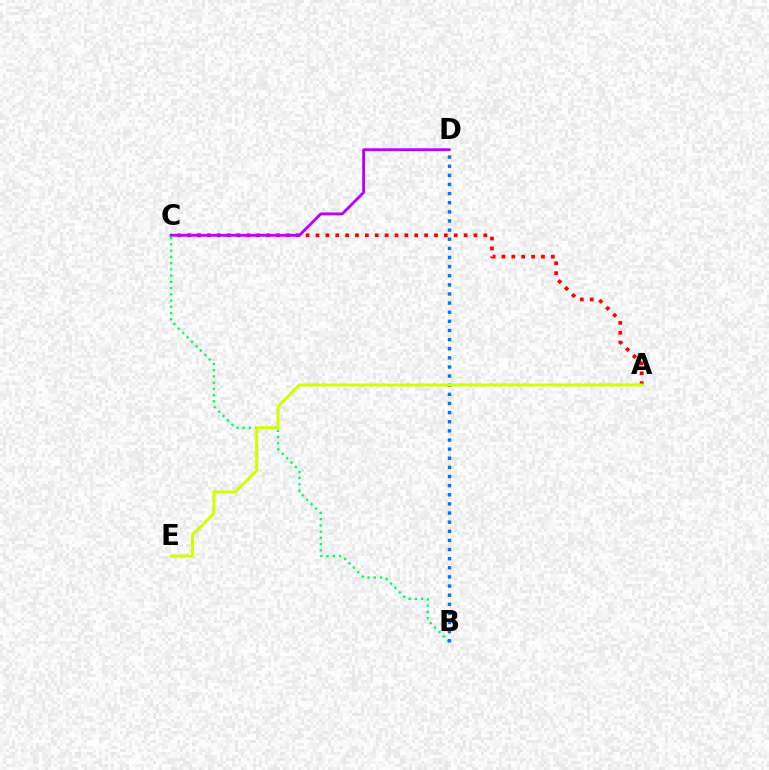{('A', 'C'): [{'color': '#ff0000', 'line_style': 'dotted', 'thickness': 2.68}], ('B', 'C'): [{'color': '#00ff5c', 'line_style': 'dotted', 'thickness': 1.69}], ('B', 'D'): [{'color': '#0074ff', 'line_style': 'dotted', 'thickness': 2.48}], ('A', 'E'): [{'color': '#d1ff00', 'line_style': 'solid', 'thickness': 2.18}], ('C', 'D'): [{'color': '#b900ff', 'line_style': 'solid', 'thickness': 2.06}]}